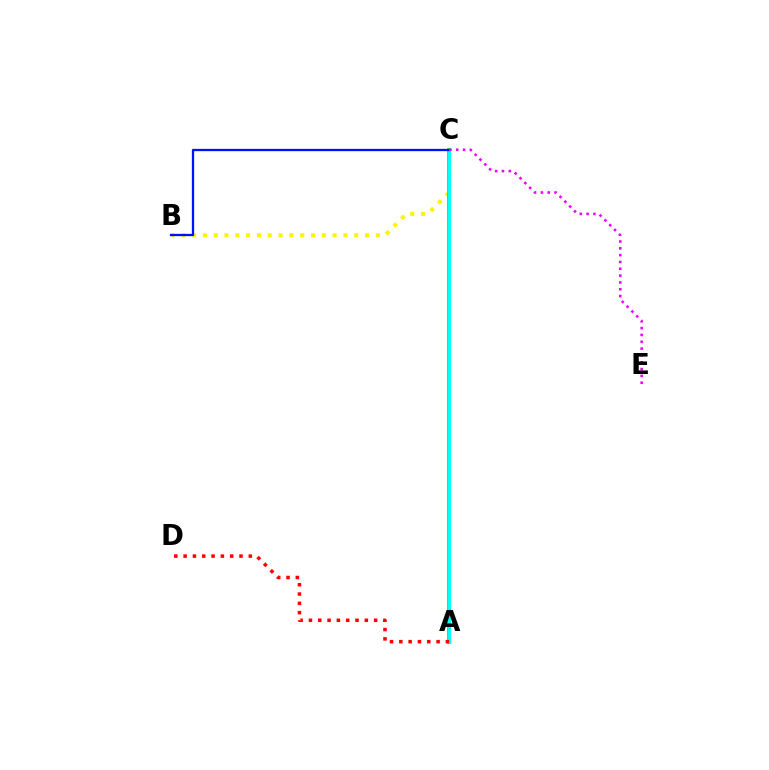{('B', 'C'): [{'color': '#fcf500', 'line_style': 'dotted', 'thickness': 2.94}, {'color': '#0010ff', 'line_style': 'solid', 'thickness': 1.65}], ('A', 'C'): [{'color': '#08ff00', 'line_style': 'solid', 'thickness': 2.76}, {'color': '#00fff6', 'line_style': 'solid', 'thickness': 2.22}], ('A', 'D'): [{'color': '#ff0000', 'line_style': 'dotted', 'thickness': 2.53}], ('C', 'E'): [{'color': '#ee00ff', 'line_style': 'dotted', 'thickness': 1.85}]}